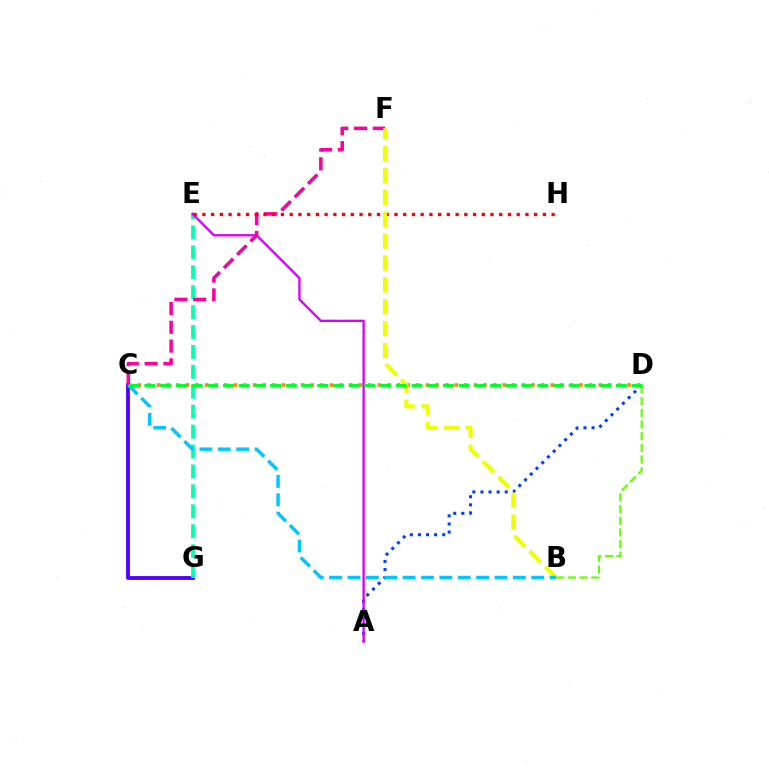{('A', 'D'): [{'color': '#003fff', 'line_style': 'dotted', 'thickness': 2.2}], ('C', 'G'): [{'color': '#4f00ff', 'line_style': 'solid', 'thickness': 2.75}], ('C', 'D'): [{'color': '#ff8800', 'line_style': 'dotted', 'thickness': 2.61}, {'color': '#00ff27', 'line_style': 'dashed', 'thickness': 2.13}], ('E', 'G'): [{'color': '#00ffaf', 'line_style': 'dashed', 'thickness': 2.71}], ('A', 'E'): [{'color': '#d600ff', 'line_style': 'solid', 'thickness': 1.67}], ('C', 'F'): [{'color': '#ff00a0', 'line_style': 'dashed', 'thickness': 2.55}], ('B', 'D'): [{'color': '#66ff00', 'line_style': 'dashed', 'thickness': 1.59}], ('E', 'H'): [{'color': '#ff0000', 'line_style': 'dotted', 'thickness': 2.37}], ('B', 'F'): [{'color': '#eeff00', 'line_style': 'dashed', 'thickness': 2.97}], ('B', 'C'): [{'color': '#00c7ff', 'line_style': 'dashed', 'thickness': 2.5}]}